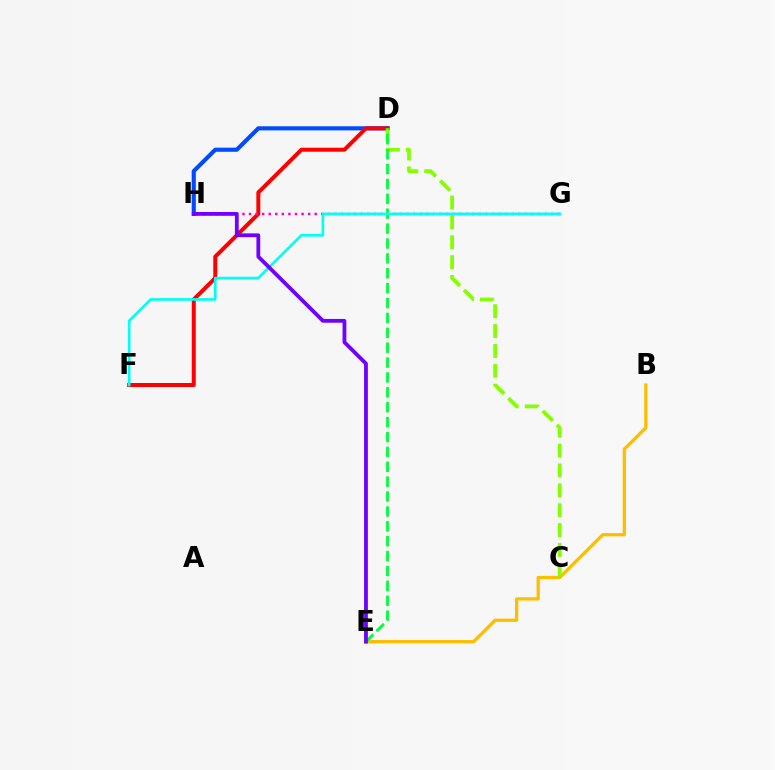{('D', 'H'): [{'color': '#004bff', 'line_style': 'solid', 'thickness': 2.97}], ('B', 'E'): [{'color': '#ffbd00', 'line_style': 'solid', 'thickness': 2.33}], ('D', 'F'): [{'color': '#ff0000', 'line_style': 'solid', 'thickness': 2.88}], ('G', 'H'): [{'color': '#ff00cf', 'line_style': 'dotted', 'thickness': 1.78}], ('C', 'D'): [{'color': '#84ff00', 'line_style': 'dashed', 'thickness': 2.7}], ('D', 'E'): [{'color': '#00ff39', 'line_style': 'dashed', 'thickness': 2.02}], ('F', 'G'): [{'color': '#00fff6', 'line_style': 'solid', 'thickness': 1.91}], ('E', 'H'): [{'color': '#7200ff', 'line_style': 'solid', 'thickness': 2.73}]}